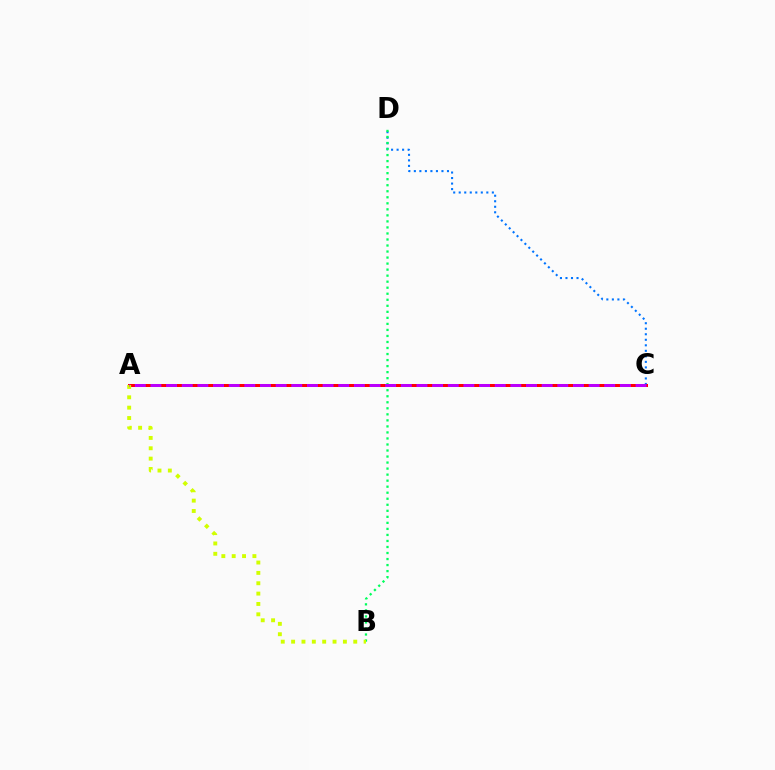{('C', 'D'): [{'color': '#0074ff', 'line_style': 'dotted', 'thickness': 1.5}], ('A', 'C'): [{'color': '#ff0000', 'line_style': 'solid', 'thickness': 2.17}, {'color': '#b900ff', 'line_style': 'dashed', 'thickness': 2.13}], ('B', 'D'): [{'color': '#00ff5c', 'line_style': 'dotted', 'thickness': 1.64}], ('A', 'B'): [{'color': '#d1ff00', 'line_style': 'dotted', 'thickness': 2.81}]}